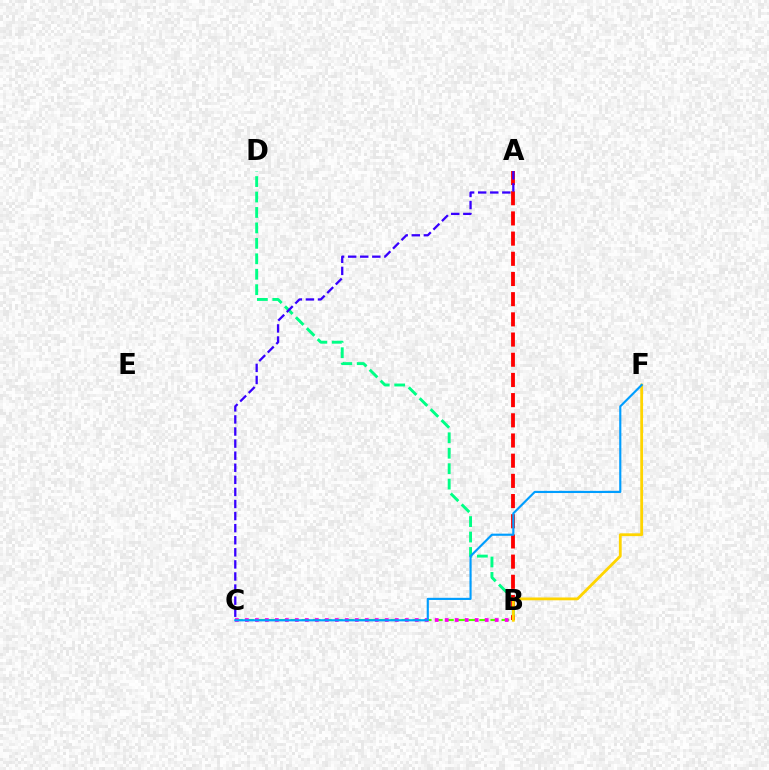{('B', 'D'): [{'color': '#00ff86', 'line_style': 'dashed', 'thickness': 2.1}], ('B', 'C'): [{'color': '#4fff00', 'line_style': 'dashed', 'thickness': 1.51}, {'color': '#ff00ed', 'line_style': 'dotted', 'thickness': 2.71}], ('A', 'B'): [{'color': '#ff0000', 'line_style': 'dashed', 'thickness': 2.74}], ('B', 'F'): [{'color': '#ffd500', 'line_style': 'solid', 'thickness': 2.02}], ('A', 'C'): [{'color': '#3700ff', 'line_style': 'dashed', 'thickness': 1.64}], ('C', 'F'): [{'color': '#009eff', 'line_style': 'solid', 'thickness': 1.55}]}